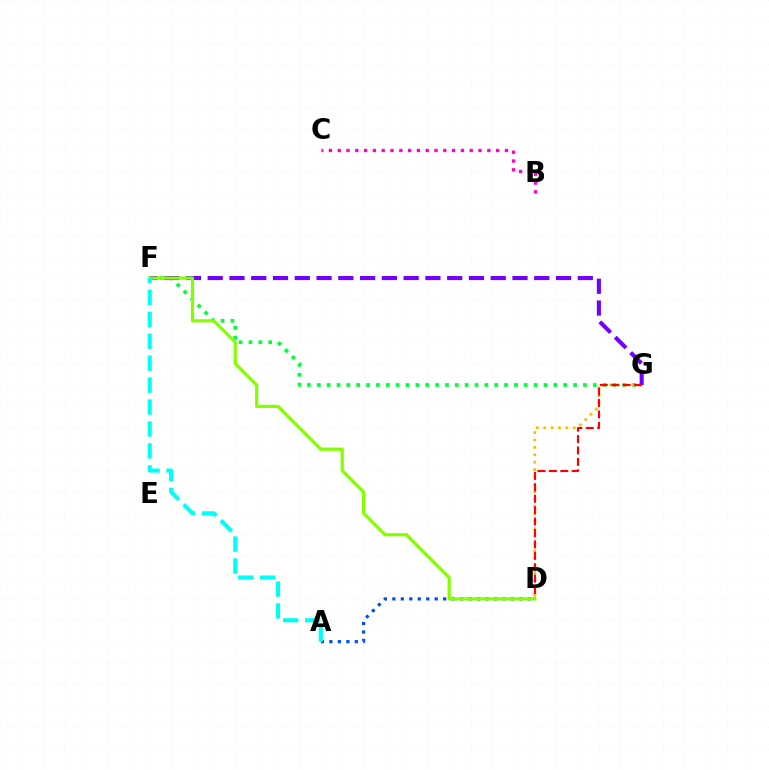{('F', 'G'): [{'color': '#00ff39', 'line_style': 'dotted', 'thickness': 2.68}, {'color': '#7200ff', 'line_style': 'dashed', 'thickness': 2.96}], ('D', 'G'): [{'color': '#ffbd00', 'line_style': 'dotted', 'thickness': 2.01}, {'color': '#ff0000', 'line_style': 'dashed', 'thickness': 1.55}], ('B', 'C'): [{'color': '#ff00cf', 'line_style': 'dotted', 'thickness': 2.39}], ('A', 'D'): [{'color': '#004bff', 'line_style': 'dotted', 'thickness': 2.3}], ('D', 'F'): [{'color': '#84ff00', 'line_style': 'solid', 'thickness': 2.31}], ('A', 'F'): [{'color': '#00fff6', 'line_style': 'dashed', 'thickness': 2.98}]}